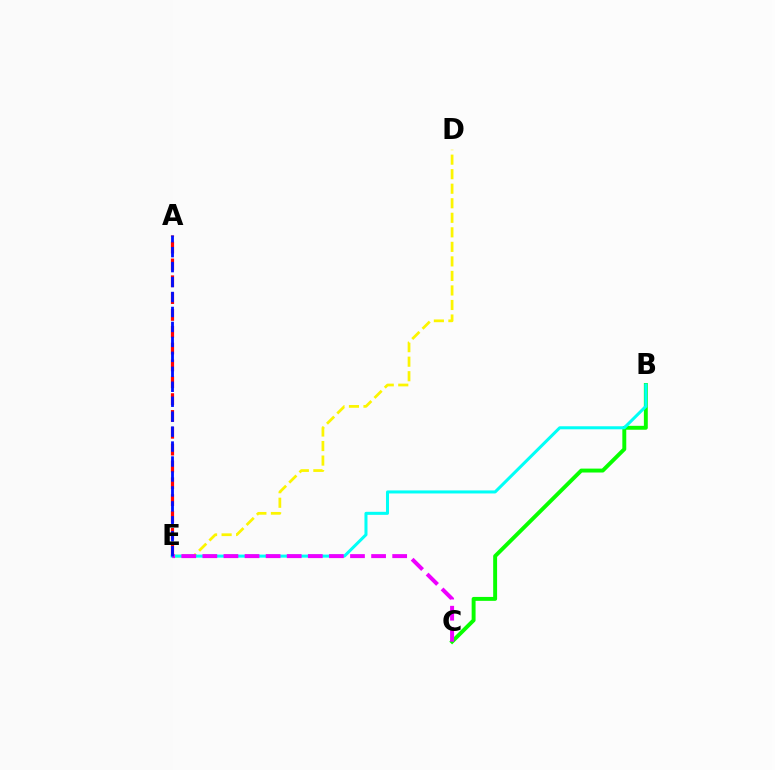{('A', 'E'): [{'color': '#ff0000', 'line_style': 'dashed', 'thickness': 2.29}, {'color': '#0010ff', 'line_style': 'dashed', 'thickness': 2.03}], ('B', 'C'): [{'color': '#08ff00', 'line_style': 'solid', 'thickness': 2.82}], ('D', 'E'): [{'color': '#fcf500', 'line_style': 'dashed', 'thickness': 1.97}], ('B', 'E'): [{'color': '#00fff6', 'line_style': 'solid', 'thickness': 2.18}], ('C', 'E'): [{'color': '#ee00ff', 'line_style': 'dashed', 'thickness': 2.87}]}